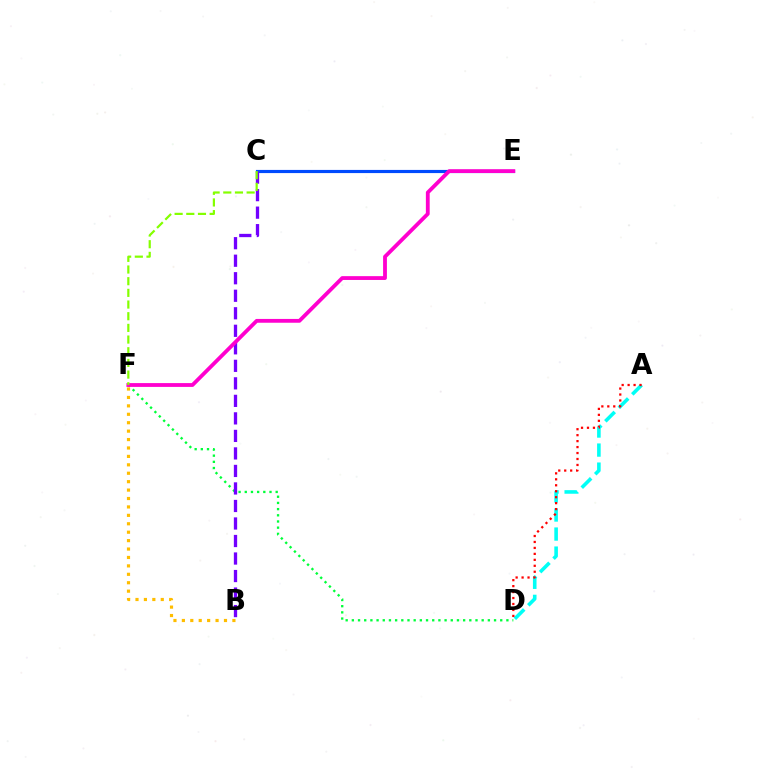{('A', 'D'): [{'color': '#00fff6', 'line_style': 'dashed', 'thickness': 2.59}, {'color': '#ff0000', 'line_style': 'dotted', 'thickness': 1.62}], ('C', 'E'): [{'color': '#004bff', 'line_style': 'solid', 'thickness': 2.27}], ('D', 'F'): [{'color': '#00ff39', 'line_style': 'dotted', 'thickness': 1.68}], ('B', 'C'): [{'color': '#7200ff', 'line_style': 'dashed', 'thickness': 2.38}], ('B', 'F'): [{'color': '#ffbd00', 'line_style': 'dotted', 'thickness': 2.29}], ('E', 'F'): [{'color': '#ff00cf', 'line_style': 'solid', 'thickness': 2.74}], ('C', 'F'): [{'color': '#84ff00', 'line_style': 'dashed', 'thickness': 1.59}]}